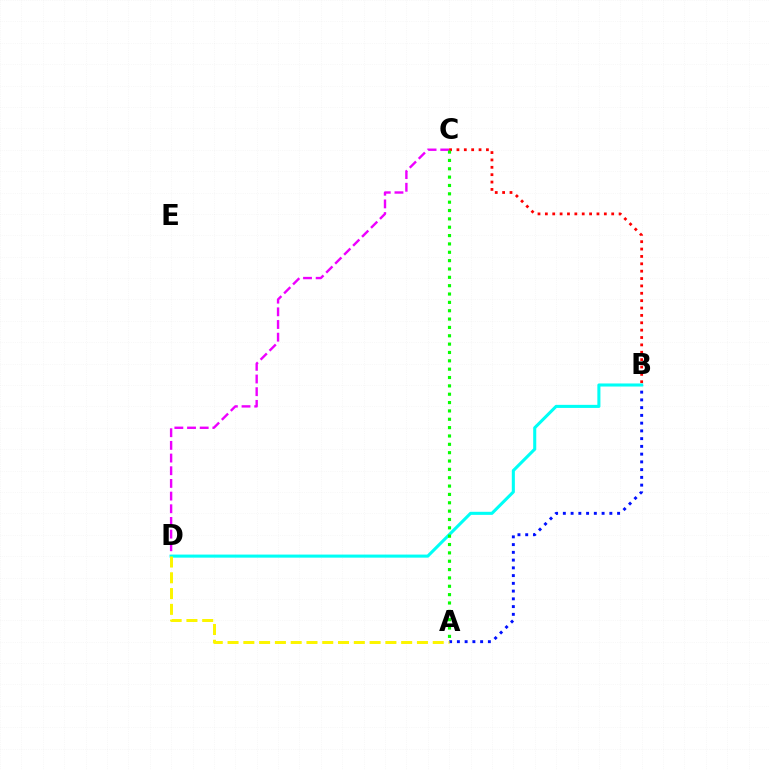{('C', 'D'): [{'color': '#ee00ff', 'line_style': 'dashed', 'thickness': 1.72}], ('A', 'B'): [{'color': '#0010ff', 'line_style': 'dotted', 'thickness': 2.11}], ('B', 'C'): [{'color': '#ff0000', 'line_style': 'dotted', 'thickness': 2.0}], ('B', 'D'): [{'color': '#00fff6', 'line_style': 'solid', 'thickness': 2.21}], ('A', 'D'): [{'color': '#fcf500', 'line_style': 'dashed', 'thickness': 2.14}], ('A', 'C'): [{'color': '#08ff00', 'line_style': 'dotted', 'thickness': 2.27}]}